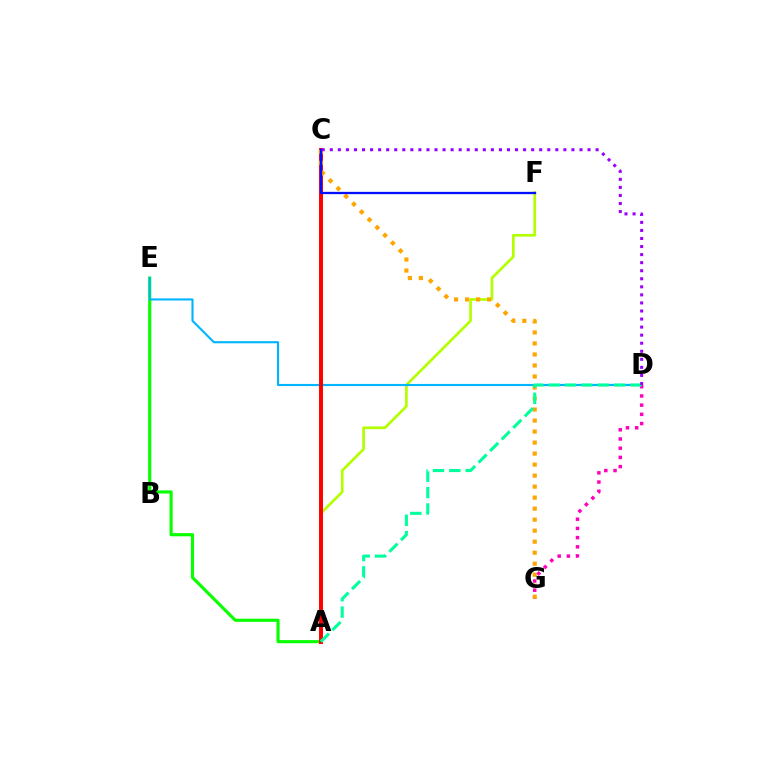{('A', 'F'): [{'color': '#b3ff00', 'line_style': 'solid', 'thickness': 1.93}], ('A', 'E'): [{'color': '#08ff00', 'line_style': 'solid', 'thickness': 2.25}], ('D', 'E'): [{'color': '#00b5ff', 'line_style': 'solid', 'thickness': 1.52}], ('A', 'C'): [{'color': '#ff0000', 'line_style': 'solid', 'thickness': 2.84}], ('D', 'G'): [{'color': '#ff00bd', 'line_style': 'dotted', 'thickness': 2.5}], ('C', 'G'): [{'color': '#ffa500', 'line_style': 'dotted', 'thickness': 2.99}], ('A', 'D'): [{'color': '#00ff9d', 'line_style': 'dashed', 'thickness': 2.22}], ('C', 'F'): [{'color': '#0010ff', 'line_style': 'solid', 'thickness': 1.65}], ('C', 'D'): [{'color': '#9b00ff', 'line_style': 'dotted', 'thickness': 2.19}]}